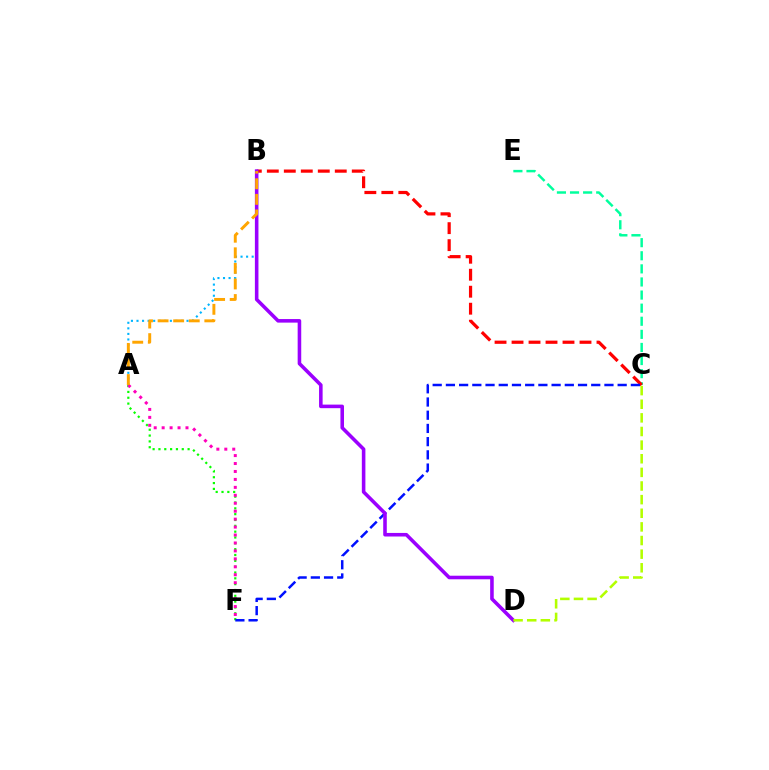{('C', 'E'): [{'color': '#00ff9d', 'line_style': 'dashed', 'thickness': 1.78}], ('A', 'B'): [{'color': '#00b5ff', 'line_style': 'dotted', 'thickness': 1.51}, {'color': '#ffa500', 'line_style': 'dashed', 'thickness': 2.12}], ('A', 'F'): [{'color': '#08ff00', 'line_style': 'dotted', 'thickness': 1.58}, {'color': '#ff00bd', 'line_style': 'dotted', 'thickness': 2.16}], ('B', 'C'): [{'color': '#ff0000', 'line_style': 'dashed', 'thickness': 2.31}], ('C', 'F'): [{'color': '#0010ff', 'line_style': 'dashed', 'thickness': 1.79}], ('B', 'D'): [{'color': '#9b00ff', 'line_style': 'solid', 'thickness': 2.57}], ('C', 'D'): [{'color': '#b3ff00', 'line_style': 'dashed', 'thickness': 1.85}]}